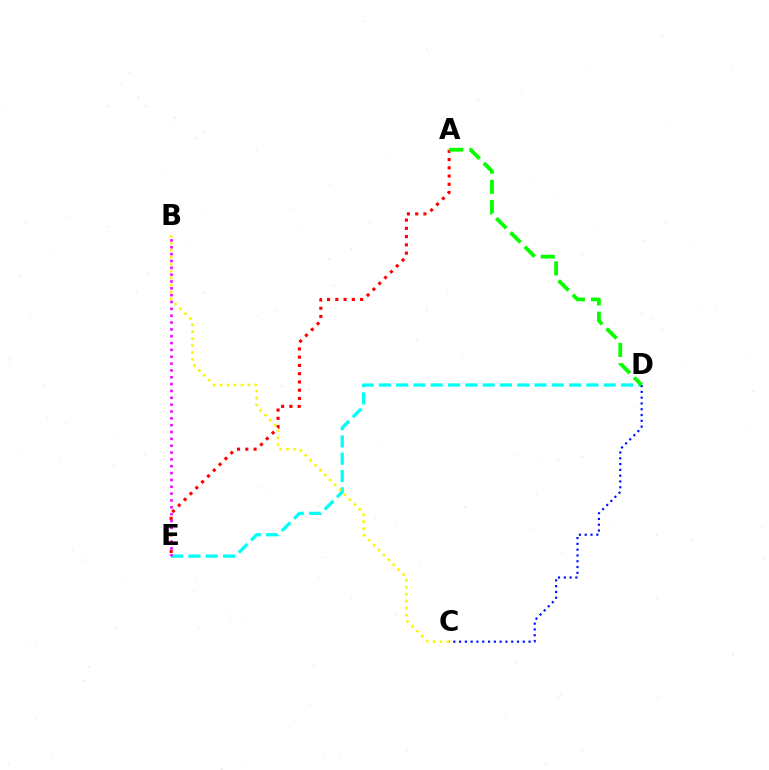{('D', 'E'): [{'color': '#00fff6', 'line_style': 'dashed', 'thickness': 2.35}], ('C', 'D'): [{'color': '#0010ff', 'line_style': 'dotted', 'thickness': 1.57}], ('A', 'E'): [{'color': '#ff0000', 'line_style': 'dotted', 'thickness': 2.24}], ('A', 'D'): [{'color': '#08ff00', 'line_style': 'dashed', 'thickness': 2.73}], ('B', 'C'): [{'color': '#fcf500', 'line_style': 'dotted', 'thickness': 1.89}], ('B', 'E'): [{'color': '#ee00ff', 'line_style': 'dotted', 'thickness': 1.86}]}